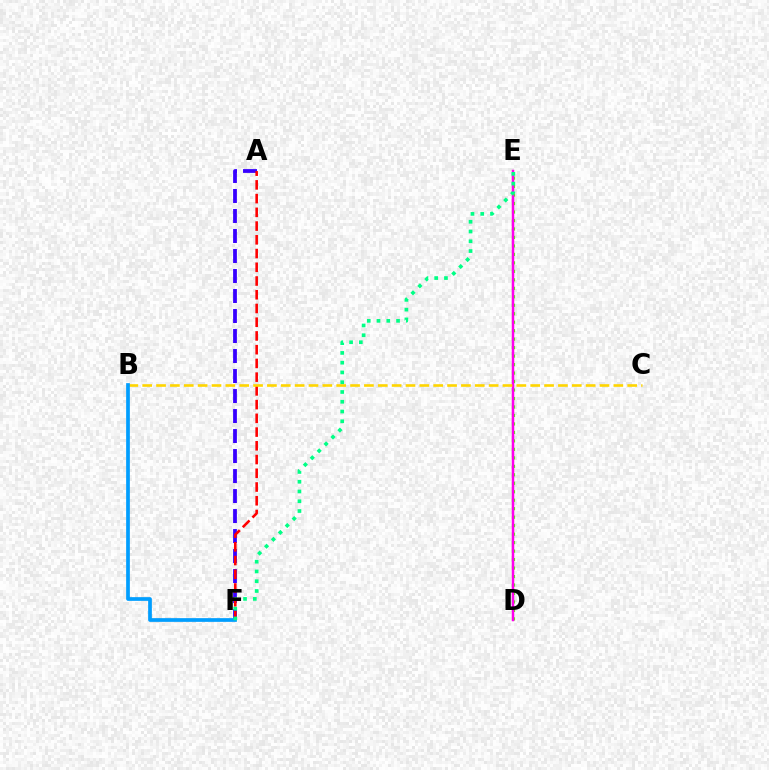{('D', 'E'): [{'color': '#4fff00', 'line_style': 'dotted', 'thickness': 2.3}, {'color': '#ff00ed', 'line_style': 'solid', 'thickness': 1.8}], ('A', 'F'): [{'color': '#3700ff', 'line_style': 'dashed', 'thickness': 2.72}, {'color': '#ff0000', 'line_style': 'dashed', 'thickness': 1.87}], ('B', 'C'): [{'color': '#ffd500', 'line_style': 'dashed', 'thickness': 1.88}], ('B', 'F'): [{'color': '#009eff', 'line_style': 'solid', 'thickness': 2.67}], ('E', 'F'): [{'color': '#00ff86', 'line_style': 'dotted', 'thickness': 2.65}]}